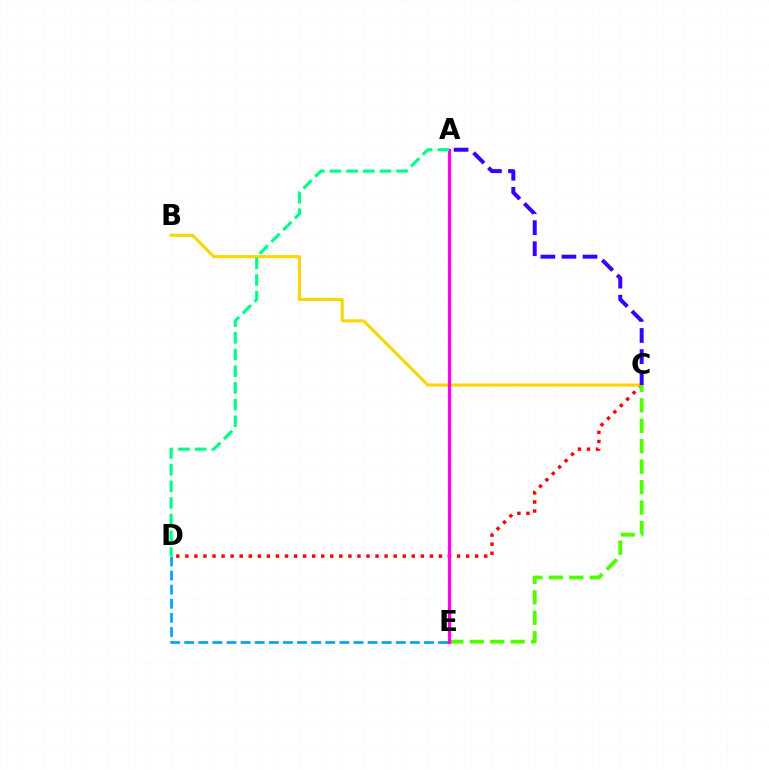{('C', 'D'): [{'color': '#ff0000', 'line_style': 'dotted', 'thickness': 2.46}], ('B', 'C'): [{'color': '#ffd500', 'line_style': 'solid', 'thickness': 2.24}], ('D', 'E'): [{'color': '#009eff', 'line_style': 'dashed', 'thickness': 1.92}], ('C', 'E'): [{'color': '#4fff00', 'line_style': 'dashed', 'thickness': 2.78}], ('A', 'C'): [{'color': '#3700ff', 'line_style': 'dashed', 'thickness': 2.86}], ('A', 'E'): [{'color': '#ff00ed', 'line_style': 'solid', 'thickness': 2.36}], ('A', 'D'): [{'color': '#00ff86', 'line_style': 'dashed', 'thickness': 2.27}]}